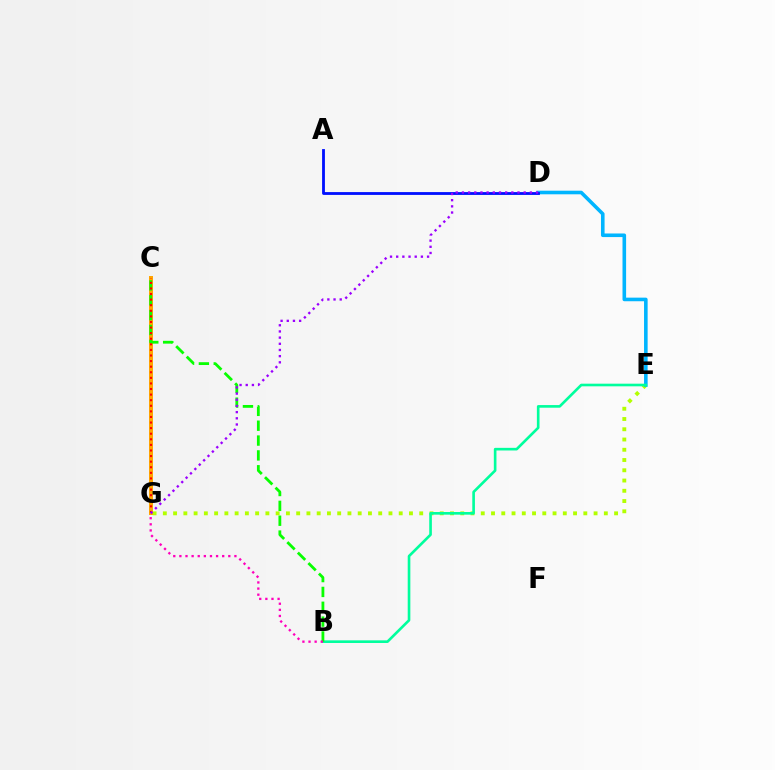{('E', 'G'): [{'color': '#b3ff00', 'line_style': 'dotted', 'thickness': 2.79}], ('D', 'E'): [{'color': '#00b5ff', 'line_style': 'solid', 'thickness': 2.59}], ('B', 'E'): [{'color': '#00ff9d', 'line_style': 'solid', 'thickness': 1.9}], ('C', 'G'): [{'color': '#ffa500', 'line_style': 'solid', 'thickness': 2.86}, {'color': '#ff0000', 'line_style': 'dotted', 'thickness': 1.52}], ('B', 'C'): [{'color': '#08ff00', 'line_style': 'dashed', 'thickness': 2.02}], ('A', 'D'): [{'color': '#0010ff', 'line_style': 'solid', 'thickness': 2.03}], ('B', 'G'): [{'color': '#ff00bd', 'line_style': 'dotted', 'thickness': 1.66}], ('D', 'G'): [{'color': '#9b00ff', 'line_style': 'dotted', 'thickness': 1.68}]}